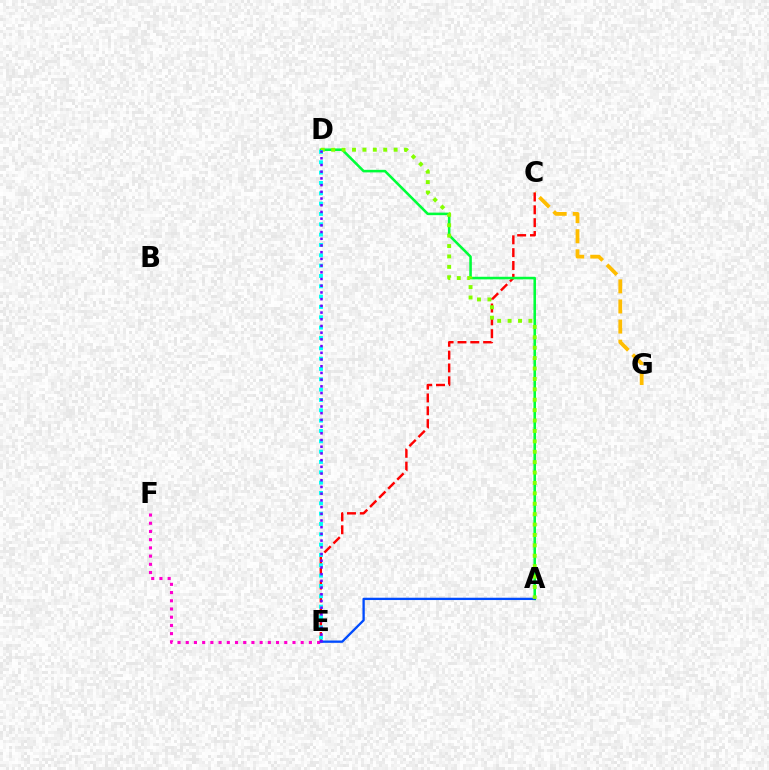{('E', 'F'): [{'color': '#ff00cf', 'line_style': 'dotted', 'thickness': 2.23}], ('C', 'G'): [{'color': '#ffbd00', 'line_style': 'dashed', 'thickness': 2.73}], ('C', 'E'): [{'color': '#ff0000', 'line_style': 'dashed', 'thickness': 1.74}], ('A', 'D'): [{'color': '#00ff39', 'line_style': 'solid', 'thickness': 1.85}, {'color': '#84ff00', 'line_style': 'dotted', 'thickness': 2.83}], ('A', 'E'): [{'color': '#004bff', 'line_style': 'solid', 'thickness': 1.66}], ('D', 'E'): [{'color': '#00fff6', 'line_style': 'dotted', 'thickness': 2.81}, {'color': '#7200ff', 'line_style': 'dotted', 'thickness': 1.82}]}